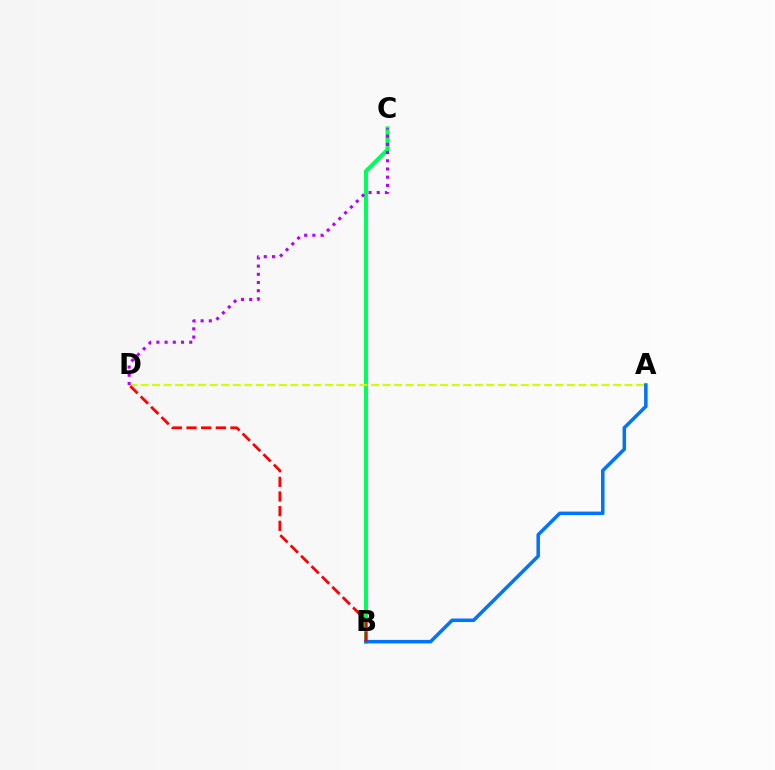{('B', 'C'): [{'color': '#00ff5c', 'line_style': 'solid', 'thickness': 2.87}], ('A', 'B'): [{'color': '#0074ff', 'line_style': 'solid', 'thickness': 2.53}], ('A', 'D'): [{'color': '#d1ff00', 'line_style': 'dashed', 'thickness': 1.57}], ('B', 'D'): [{'color': '#ff0000', 'line_style': 'dashed', 'thickness': 1.99}], ('C', 'D'): [{'color': '#b900ff', 'line_style': 'dotted', 'thickness': 2.23}]}